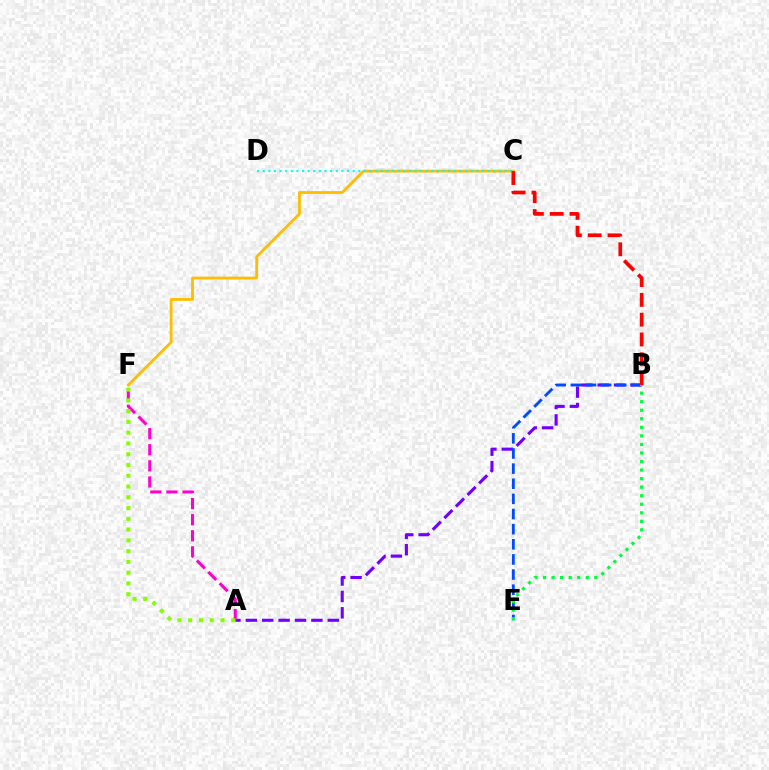{('A', 'B'): [{'color': '#7200ff', 'line_style': 'dashed', 'thickness': 2.23}], ('C', 'F'): [{'color': '#ffbd00', 'line_style': 'solid', 'thickness': 2.02}], ('B', 'E'): [{'color': '#004bff', 'line_style': 'dashed', 'thickness': 2.06}, {'color': '#00ff39', 'line_style': 'dotted', 'thickness': 2.32}], ('A', 'F'): [{'color': '#ff00cf', 'line_style': 'dashed', 'thickness': 2.19}, {'color': '#84ff00', 'line_style': 'dotted', 'thickness': 2.93}], ('C', 'D'): [{'color': '#00fff6', 'line_style': 'dotted', 'thickness': 1.53}], ('B', 'C'): [{'color': '#ff0000', 'line_style': 'dashed', 'thickness': 2.69}]}